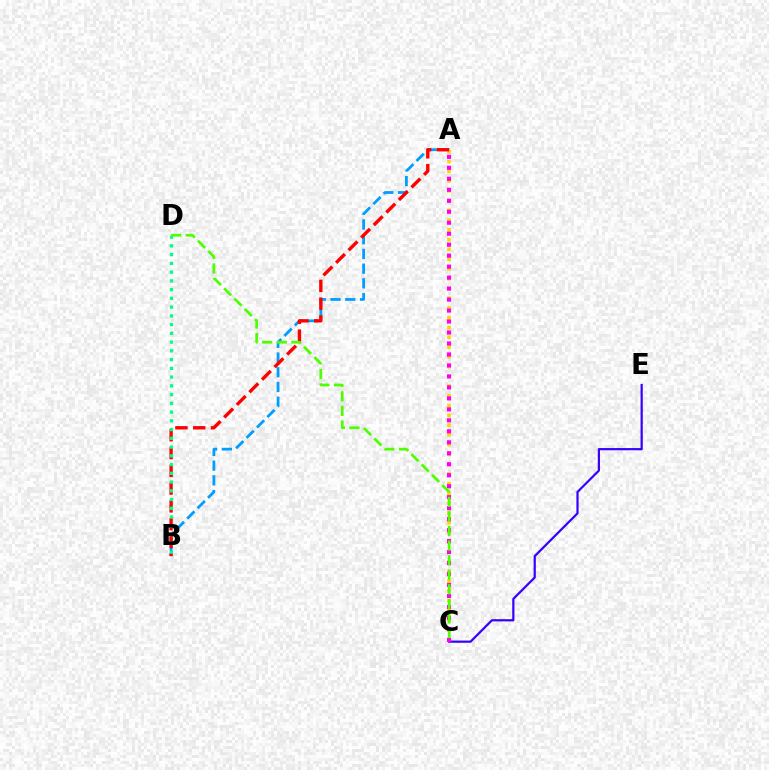{('A', 'B'): [{'color': '#009eff', 'line_style': 'dashed', 'thickness': 2.0}, {'color': '#ff0000', 'line_style': 'dashed', 'thickness': 2.42}], ('C', 'E'): [{'color': '#3700ff', 'line_style': 'solid', 'thickness': 1.59}], ('A', 'C'): [{'color': '#ffd500', 'line_style': 'dotted', 'thickness': 2.65}, {'color': '#ff00ed', 'line_style': 'dotted', 'thickness': 2.98}], ('B', 'D'): [{'color': '#00ff86', 'line_style': 'dotted', 'thickness': 2.38}], ('C', 'D'): [{'color': '#4fff00', 'line_style': 'dashed', 'thickness': 1.98}]}